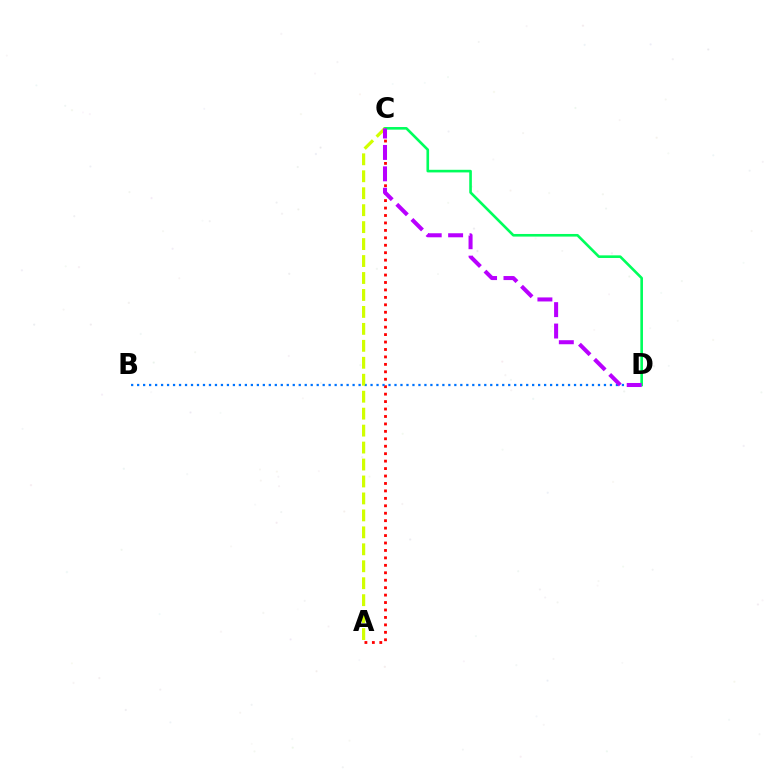{('A', 'C'): [{'color': '#ff0000', 'line_style': 'dotted', 'thickness': 2.02}, {'color': '#d1ff00', 'line_style': 'dashed', 'thickness': 2.3}], ('B', 'D'): [{'color': '#0074ff', 'line_style': 'dotted', 'thickness': 1.63}], ('C', 'D'): [{'color': '#00ff5c', 'line_style': 'solid', 'thickness': 1.89}, {'color': '#b900ff', 'line_style': 'dashed', 'thickness': 2.91}]}